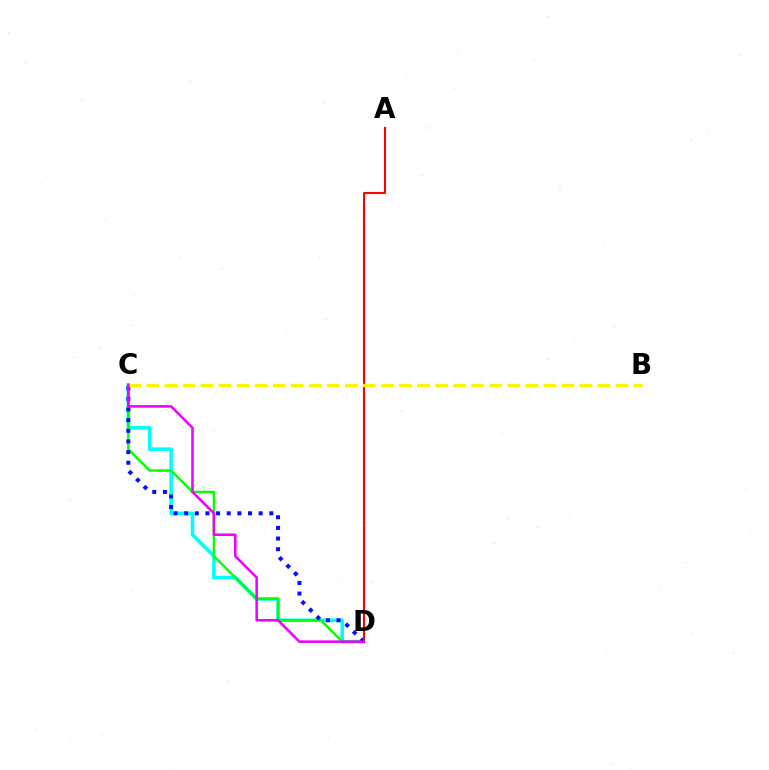{('C', 'D'): [{'color': '#00fff6', 'line_style': 'solid', 'thickness': 2.56}, {'color': '#08ff00', 'line_style': 'solid', 'thickness': 1.75}, {'color': '#0010ff', 'line_style': 'dotted', 'thickness': 2.89}, {'color': '#ee00ff', 'line_style': 'solid', 'thickness': 1.84}], ('A', 'D'): [{'color': '#ff0000', 'line_style': 'solid', 'thickness': 1.5}], ('B', 'C'): [{'color': '#fcf500', 'line_style': 'dashed', 'thickness': 2.45}]}